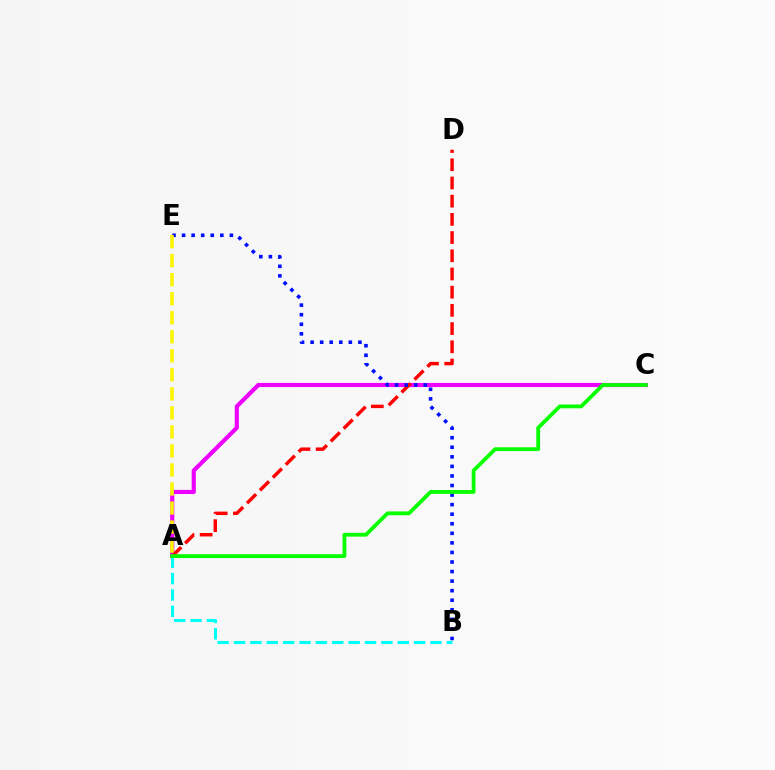{('A', 'C'): [{'color': '#ee00ff', 'line_style': 'solid', 'thickness': 2.98}, {'color': '#08ff00', 'line_style': 'solid', 'thickness': 2.74}], ('A', 'D'): [{'color': '#ff0000', 'line_style': 'dashed', 'thickness': 2.47}], ('A', 'B'): [{'color': '#00fff6', 'line_style': 'dashed', 'thickness': 2.22}], ('B', 'E'): [{'color': '#0010ff', 'line_style': 'dotted', 'thickness': 2.6}], ('A', 'E'): [{'color': '#fcf500', 'line_style': 'dashed', 'thickness': 2.58}]}